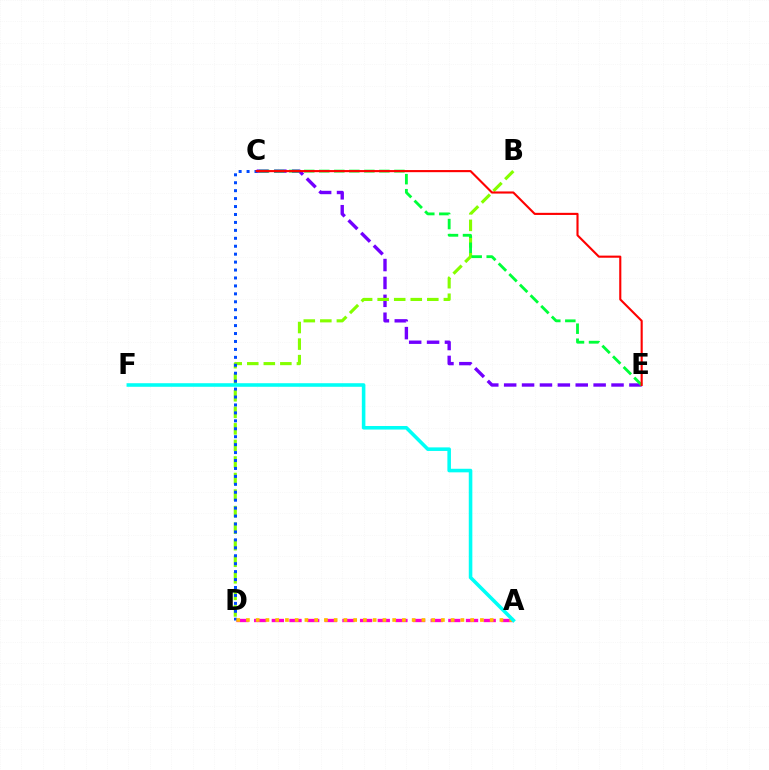{('C', 'E'): [{'color': '#7200ff', 'line_style': 'dashed', 'thickness': 2.43}, {'color': '#00ff39', 'line_style': 'dashed', 'thickness': 2.04}, {'color': '#ff0000', 'line_style': 'solid', 'thickness': 1.52}], ('B', 'D'): [{'color': '#84ff00', 'line_style': 'dashed', 'thickness': 2.25}], ('A', 'D'): [{'color': '#ff00cf', 'line_style': 'dashed', 'thickness': 2.4}, {'color': '#ffbd00', 'line_style': 'dotted', 'thickness': 2.65}], ('C', 'D'): [{'color': '#004bff', 'line_style': 'dotted', 'thickness': 2.16}], ('A', 'F'): [{'color': '#00fff6', 'line_style': 'solid', 'thickness': 2.57}]}